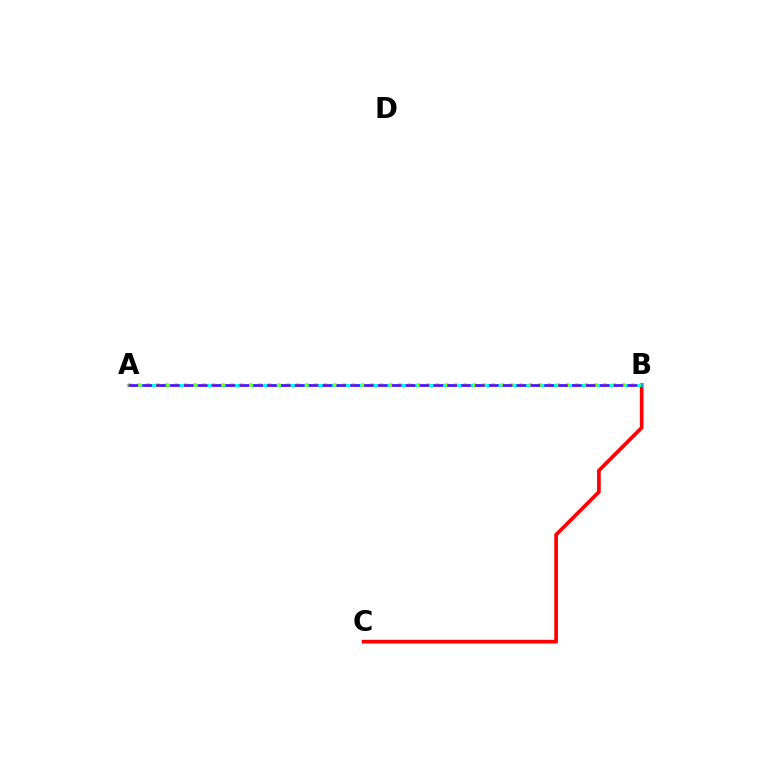{('B', 'C'): [{'color': '#ff0000', 'line_style': 'solid', 'thickness': 2.65}], ('A', 'B'): [{'color': '#00fff6', 'line_style': 'solid', 'thickness': 2.19}, {'color': '#84ff00', 'line_style': 'dotted', 'thickness': 2.53}, {'color': '#7200ff', 'line_style': 'dashed', 'thickness': 1.88}]}